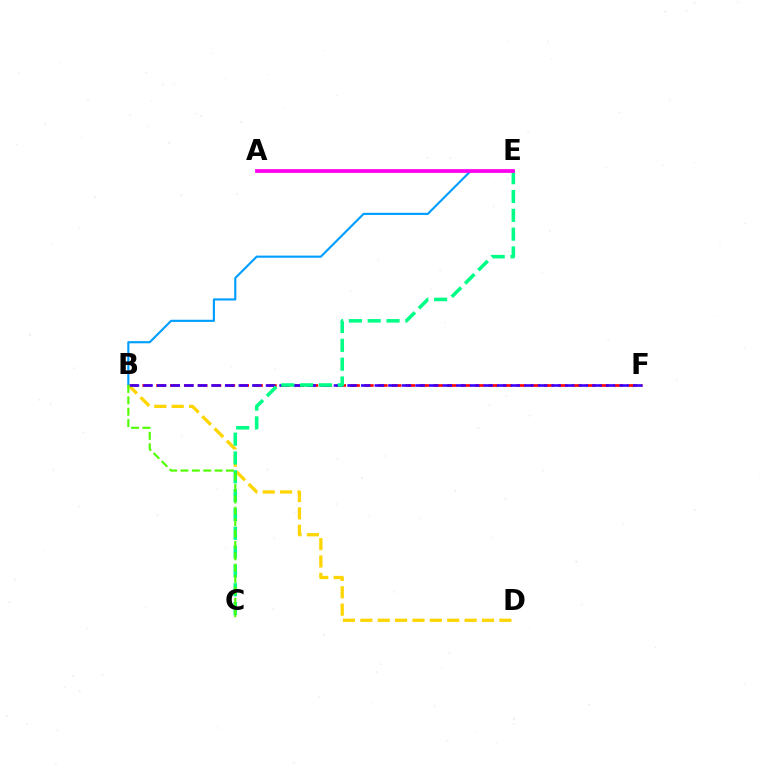{('B', 'F'): [{'color': '#ff0000', 'line_style': 'dashed', 'thickness': 1.88}, {'color': '#3700ff', 'line_style': 'dashed', 'thickness': 1.85}], ('B', 'D'): [{'color': '#ffd500', 'line_style': 'dashed', 'thickness': 2.36}], ('C', 'E'): [{'color': '#00ff86', 'line_style': 'dashed', 'thickness': 2.56}], ('B', 'E'): [{'color': '#009eff', 'line_style': 'solid', 'thickness': 1.54}], ('B', 'C'): [{'color': '#4fff00', 'line_style': 'dashed', 'thickness': 1.55}], ('A', 'E'): [{'color': '#ff00ed', 'line_style': 'solid', 'thickness': 2.7}]}